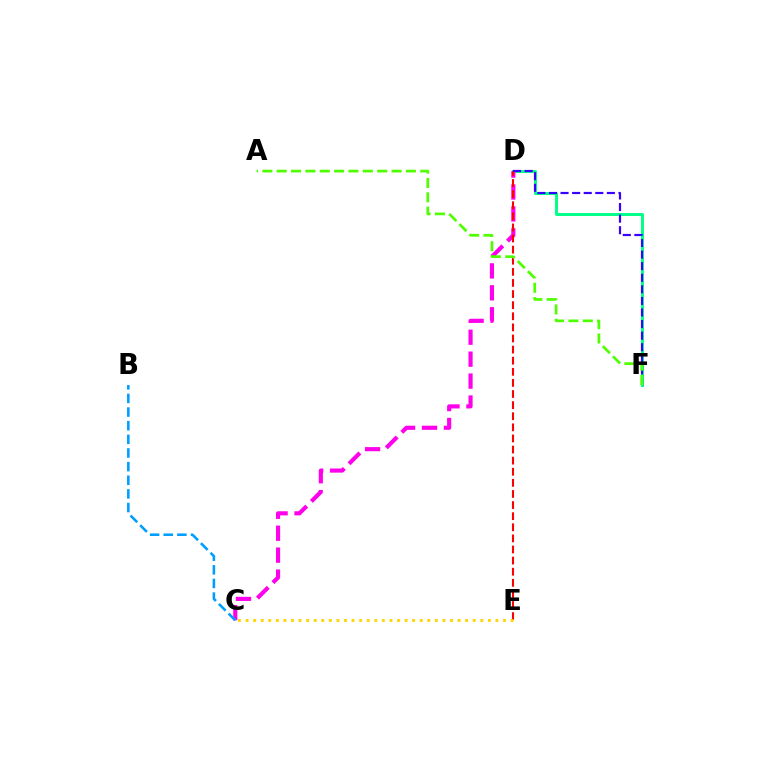{('D', 'F'): [{'color': '#00ff86', 'line_style': 'solid', 'thickness': 2.13}, {'color': '#3700ff', 'line_style': 'dashed', 'thickness': 1.57}], ('C', 'D'): [{'color': '#ff00ed', 'line_style': 'dashed', 'thickness': 2.98}], ('B', 'C'): [{'color': '#009eff', 'line_style': 'dashed', 'thickness': 1.85}], ('D', 'E'): [{'color': '#ff0000', 'line_style': 'dashed', 'thickness': 1.51}], ('C', 'E'): [{'color': '#ffd500', 'line_style': 'dotted', 'thickness': 2.06}], ('A', 'F'): [{'color': '#4fff00', 'line_style': 'dashed', 'thickness': 1.95}]}